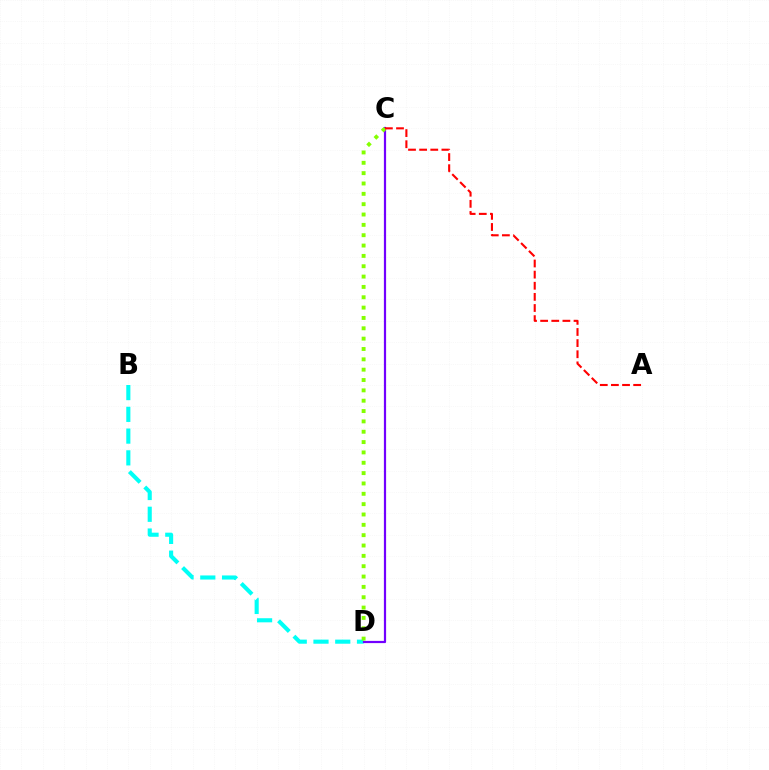{('B', 'D'): [{'color': '#00fff6', 'line_style': 'dashed', 'thickness': 2.96}], ('C', 'D'): [{'color': '#7200ff', 'line_style': 'solid', 'thickness': 1.59}, {'color': '#84ff00', 'line_style': 'dotted', 'thickness': 2.81}], ('A', 'C'): [{'color': '#ff0000', 'line_style': 'dashed', 'thickness': 1.51}]}